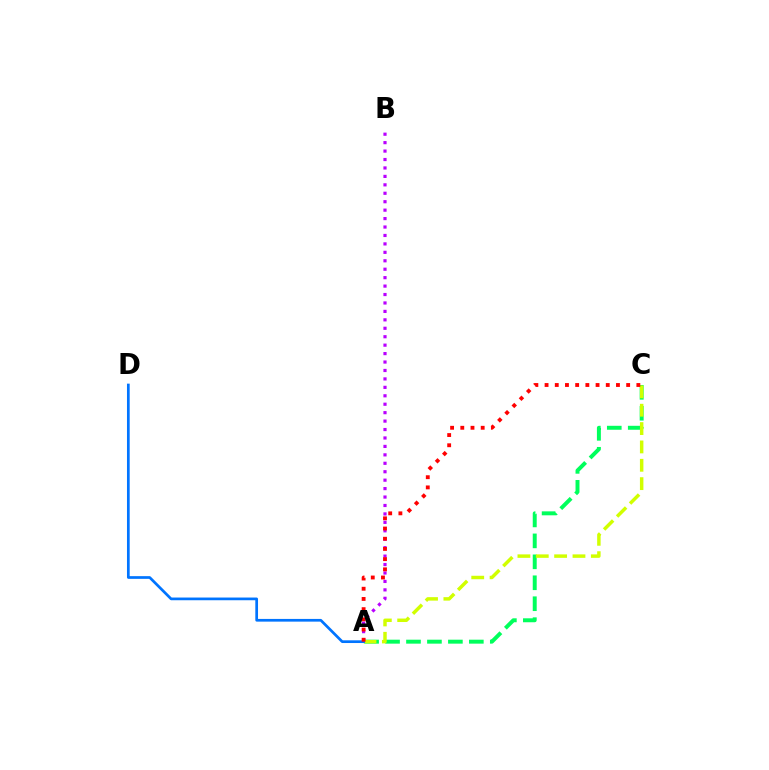{('A', 'C'): [{'color': '#00ff5c', 'line_style': 'dashed', 'thickness': 2.85}, {'color': '#d1ff00', 'line_style': 'dashed', 'thickness': 2.49}, {'color': '#ff0000', 'line_style': 'dotted', 'thickness': 2.77}], ('A', 'B'): [{'color': '#b900ff', 'line_style': 'dotted', 'thickness': 2.29}], ('A', 'D'): [{'color': '#0074ff', 'line_style': 'solid', 'thickness': 1.95}]}